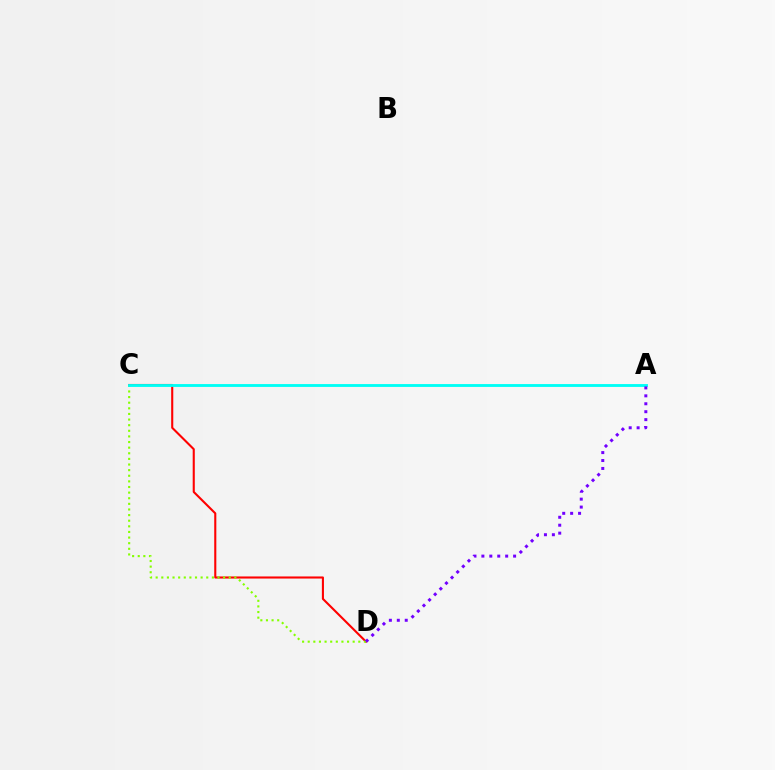{('C', 'D'): [{'color': '#ff0000', 'line_style': 'solid', 'thickness': 1.51}, {'color': '#84ff00', 'line_style': 'dotted', 'thickness': 1.53}], ('A', 'C'): [{'color': '#00fff6', 'line_style': 'solid', 'thickness': 2.06}], ('A', 'D'): [{'color': '#7200ff', 'line_style': 'dotted', 'thickness': 2.15}]}